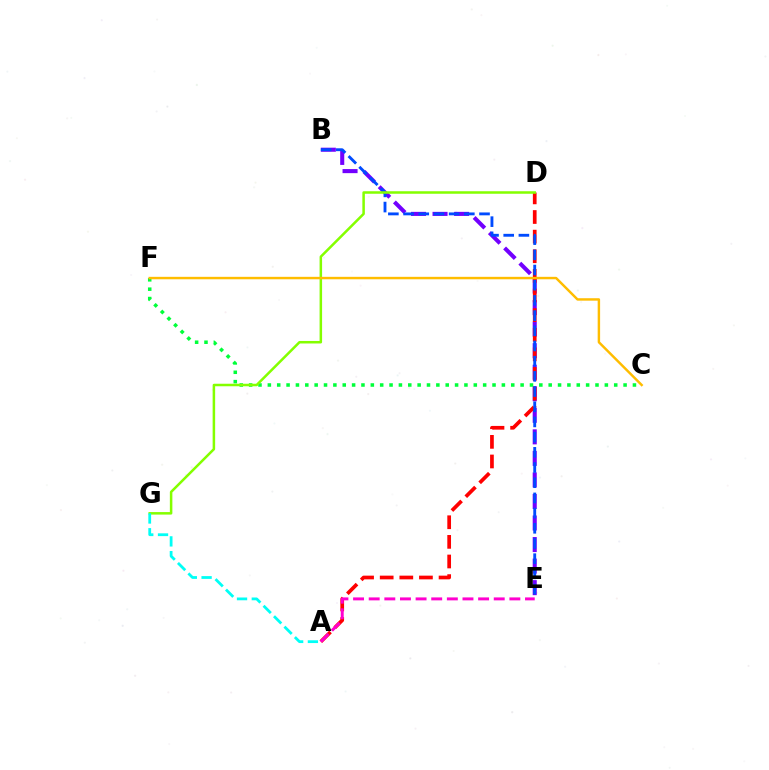{('B', 'E'): [{'color': '#7200ff', 'line_style': 'dashed', 'thickness': 2.93}, {'color': '#004bff', 'line_style': 'dashed', 'thickness': 2.06}], ('A', 'D'): [{'color': '#ff0000', 'line_style': 'dashed', 'thickness': 2.67}], ('C', 'F'): [{'color': '#00ff39', 'line_style': 'dotted', 'thickness': 2.54}, {'color': '#ffbd00', 'line_style': 'solid', 'thickness': 1.76}], ('D', 'G'): [{'color': '#84ff00', 'line_style': 'solid', 'thickness': 1.81}], ('A', 'G'): [{'color': '#00fff6', 'line_style': 'dashed', 'thickness': 2.01}], ('A', 'E'): [{'color': '#ff00cf', 'line_style': 'dashed', 'thickness': 2.12}]}